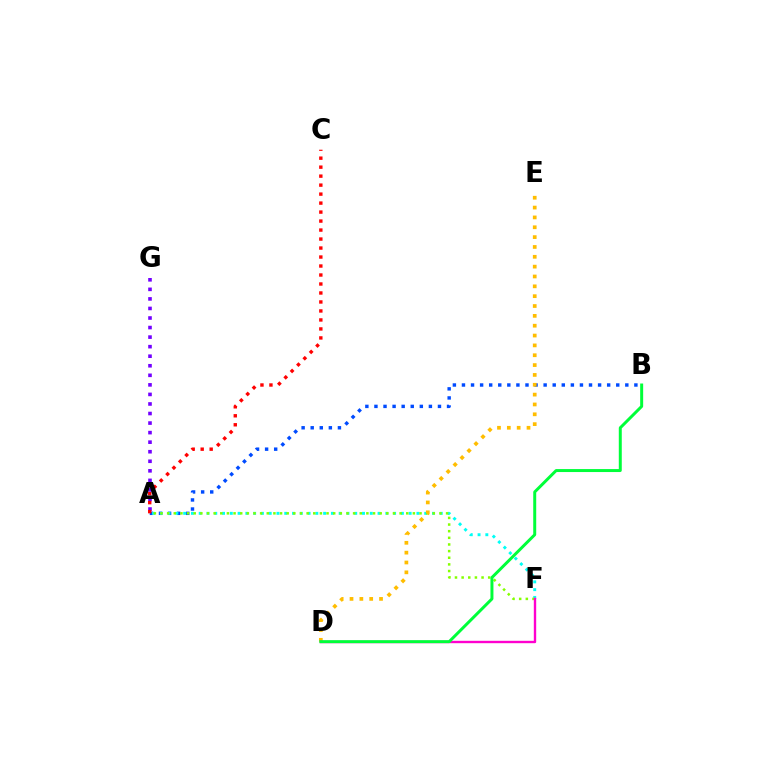{('A', 'B'): [{'color': '#004bff', 'line_style': 'dotted', 'thickness': 2.47}], ('A', 'F'): [{'color': '#00fff6', 'line_style': 'dotted', 'thickness': 2.11}, {'color': '#84ff00', 'line_style': 'dotted', 'thickness': 1.8}], ('A', 'G'): [{'color': '#7200ff', 'line_style': 'dotted', 'thickness': 2.6}], ('D', 'E'): [{'color': '#ffbd00', 'line_style': 'dotted', 'thickness': 2.67}], ('D', 'F'): [{'color': '#ff00cf', 'line_style': 'solid', 'thickness': 1.71}], ('A', 'C'): [{'color': '#ff0000', 'line_style': 'dotted', 'thickness': 2.44}], ('B', 'D'): [{'color': '#00ff39', 'line_style': 'solid', 'thickness': 2.14}]}